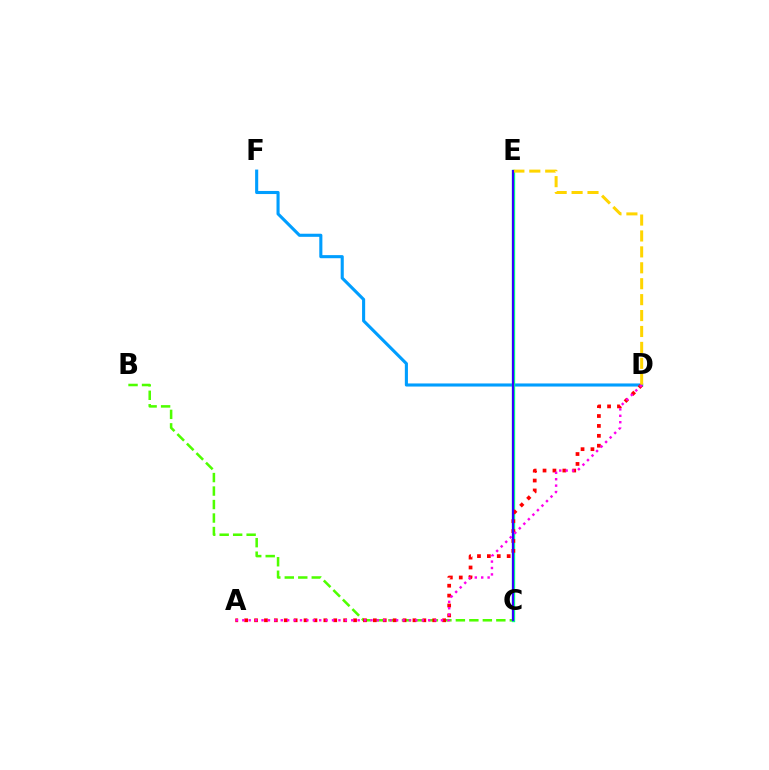{('B', 'C'): [{'color': '#4fff00', 'line_style': 'dashed', 'thickness': 1.83}], ('D', 'F'): [{'color': '#009eff', 'line_style': 'solid', 'thickness': 2.23}], ('C', 'E'): [{'color': '#00ff86', 'line_style': 'solid', 'thickness': 2.41}, {'color': '#3700ff', 'line_style': 'solid', 'thickness': 1.52}], ('A', 'D'): [{'color': '#ff0000', 'line_style': 'dotted', 'thickness': 2.69}, {'color': '#ff00ed', 'line_style': 'dotted', 'thickness': 1.74}], ('D', 'E'): [{'color': '#ffd500', 'line_style': 'dashed', 'thickness': 2.16}]}